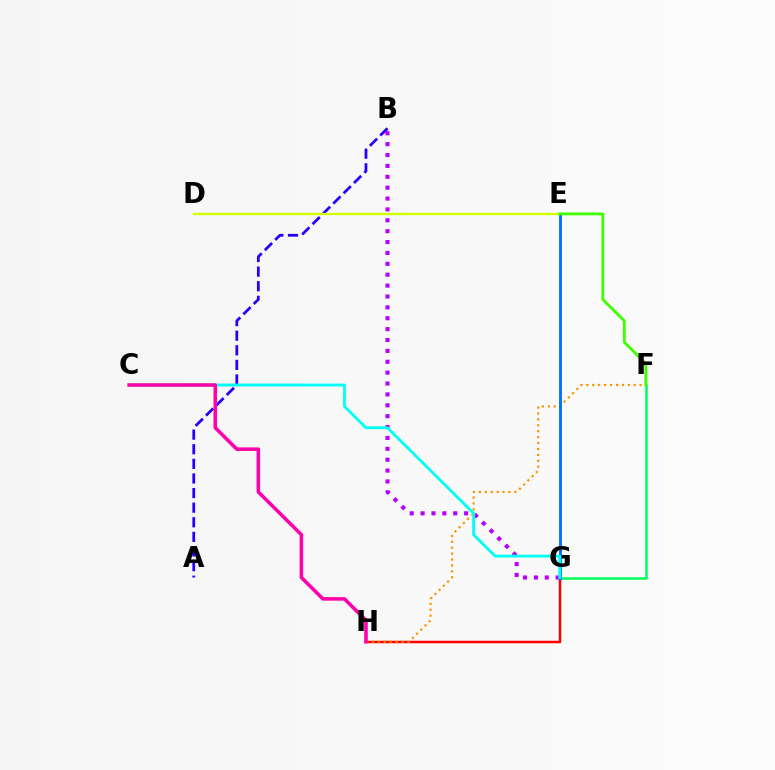{('A', 'B'): [{'color': '#2500ff', 'line_style': 'dashed', 'thickness': 1.98}], ('F', 'G'): [{'color': '#00ff5c', 'line_style': 'solid', 'thickness': 1.82}], ('B', 'G'): [{'color': '#b900ff', 'line_style': 'dotted', 'thickness': 2.96}], ('D', 'E'): [{'color': '#d1ff00', 'line_style': 'solid', 'thickness': 1.69}], ('G', 'H'): [{'color': '#ff0000', 'line_style': 'solid', 'thickness': 1.79}], ('F', 'H'): [{'color': '#ff9400', 'line_style': 'dotted', 'thickness': 1.61}], ('E', 'G'): [{'color': '#0074ff', 'line_style': 'solid', 'thickness': 2.1}], ('C', 'G'): [{'color': '#00fff6', 'line_style': 'solid', 'thickness': 2.05}], ('C', 'H'): [{'color': '#ff00ac', 'line_style': 'solid', 'thickness': 2.56}], ('E', 'F'): [{'color': '#3dff00', 'line_style': 'solid', 'thickness': 2.04}]}